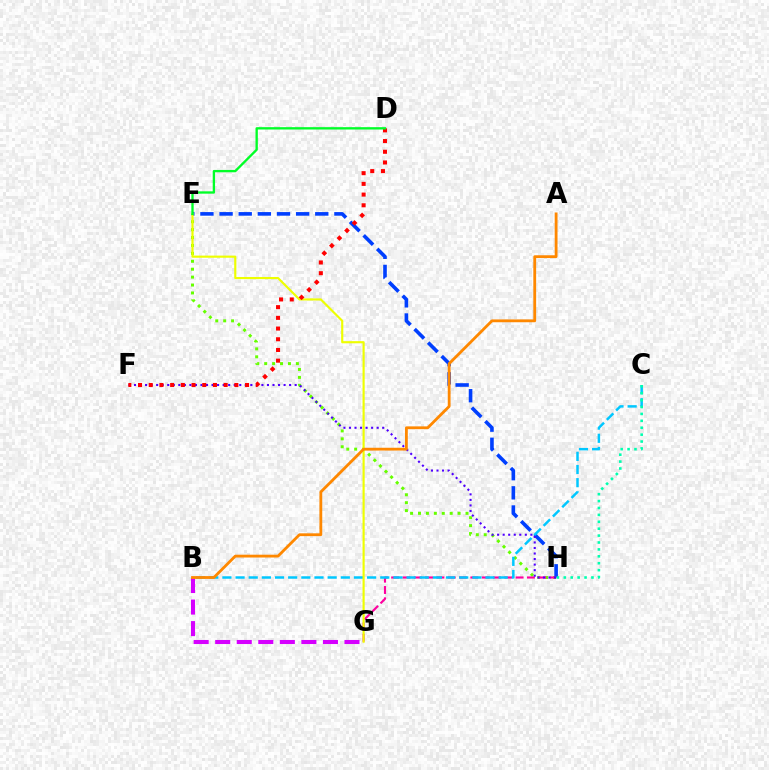{('E', 'H'): [{'color': '#66ff00', 'line_style': 'dotted', 'thickness': 2.15}, {'color': '#003fff', 'line_style': 'dashed', 'thickness': 2.6}], ('G', 'H'): [{'color': '#ff00a0', 'line_style': 'dashed', 'thickness': 1.54}], ('B', 'C'): [{'color': '#00c7ff', 'line_style': 'dashed', 'thickness': 1.79}], ('F', 'H'): [{'color': '#4f00ff', 'line_style': 'dotted', 'thickness': 1.51}], ('B', 'G'): [{'color': '#d600ff', 'line_style': 'dashed', 'thickness': 2.93}], ('E', 'G'): [{'color': '#eeff00', 'line_style': 'solid', 'thickness': 1.55}], ('D', 'F'): [{'color': '#ff0000', 'line_style': 'dotted', 'thickness': 2.91}], ('A', 'B'): [{'color': '#ff8800', 'line_style': 'solid', 'thickness': 2.03}], ('D', 'E'): [{'color': '#00ff27', 'line_style': 'solid', 'thickness': 1.68}], ('C', 'H'): [{'color': '#00ffaf', 'line_style': 'dotted', 'thickness': 1.88}]}